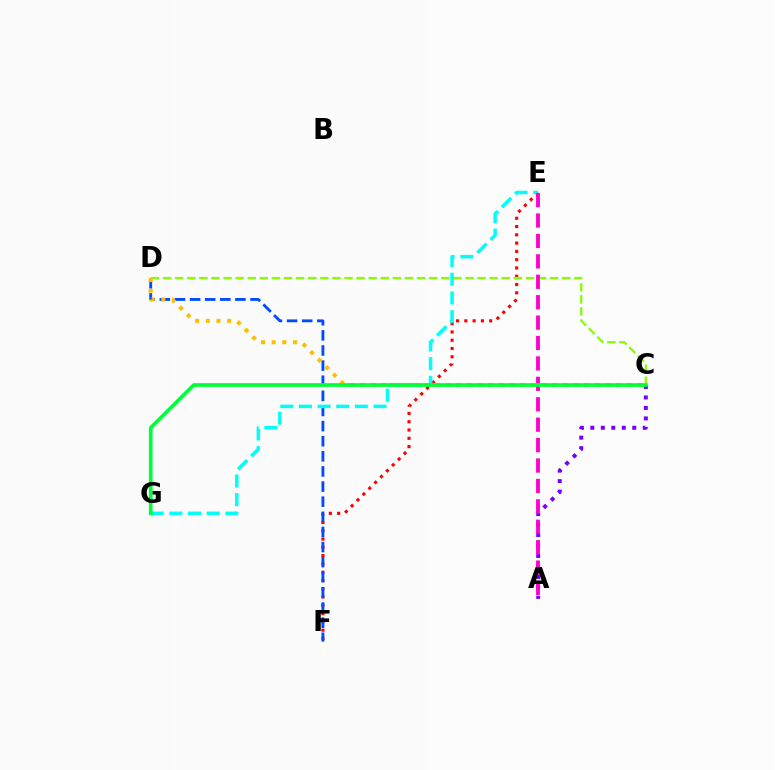{('A', 'C'): [{'color': '#7200ff', 'line_style': 'dotted', 'thickness': 2.85}], ('E', 'F'): [{'color': '#ff0000', 'line_style': 'dotted', 'thickness': 2.25}], ('D', 'F'): [{'color': '#004bff', 'line_style': 'dashed', 'thickness': 2.05}], ('C', 'D'): [{'color': '#84ff00', 'line_style': 'dashed', 'thickness': 1.64}, {'color': '#ffbd00', 'line_style': 'dotted', 'thickness': 2.9}], ('E', 'G'): [{'color': '#00fff6', 'line_style': 'dashed', 'thickness': 2.53}], ('A', 'E'): [{'color': '#ff00cf', 'line_style': 'dashed', 'thickness': 2.77}], ('C', 'G'): [{'color': '#00ff39', 'line_style': 'solid', 'thickness': 2.66}]}